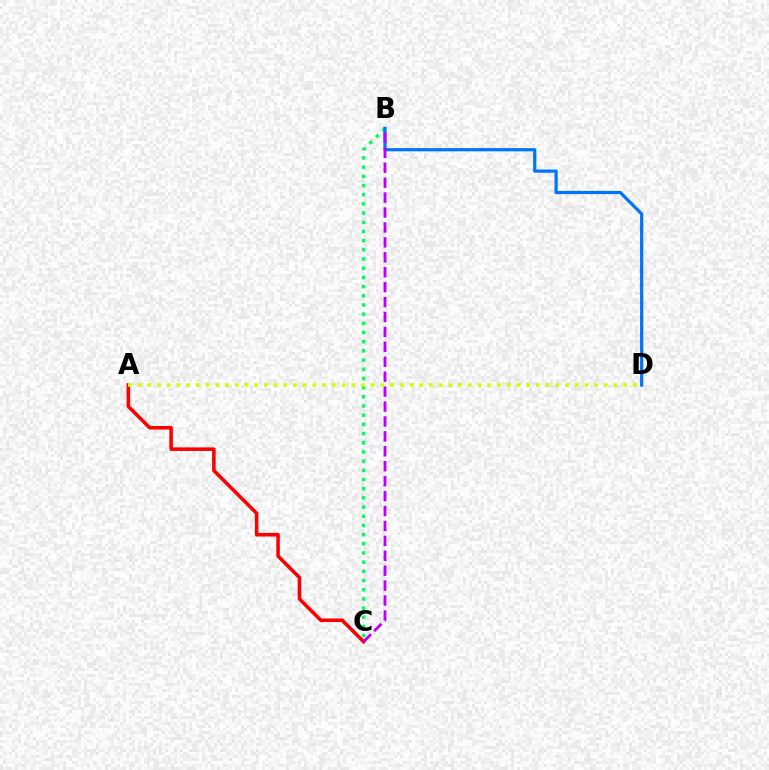{('A', 'C'): [{'color': '#ff0000', 'line_style': 'solid', 'thickness': 2.56}], ('B', 'C'): [{'color': '#00ff5c', 'line_style': 'dotted', 'thickness': 2.5}, {'color': '#b900ff', 'line_style': 'dashed', 'thickness': 2.03}], ('B', 'D'): [{'color': '#0074ff', 'line_style': 'solid', 'thickness': 2.32}], ('A', 'D'): [{'color': '#d1ff00', 'line_style': 'dotted', 'thickness': 2.64}]}